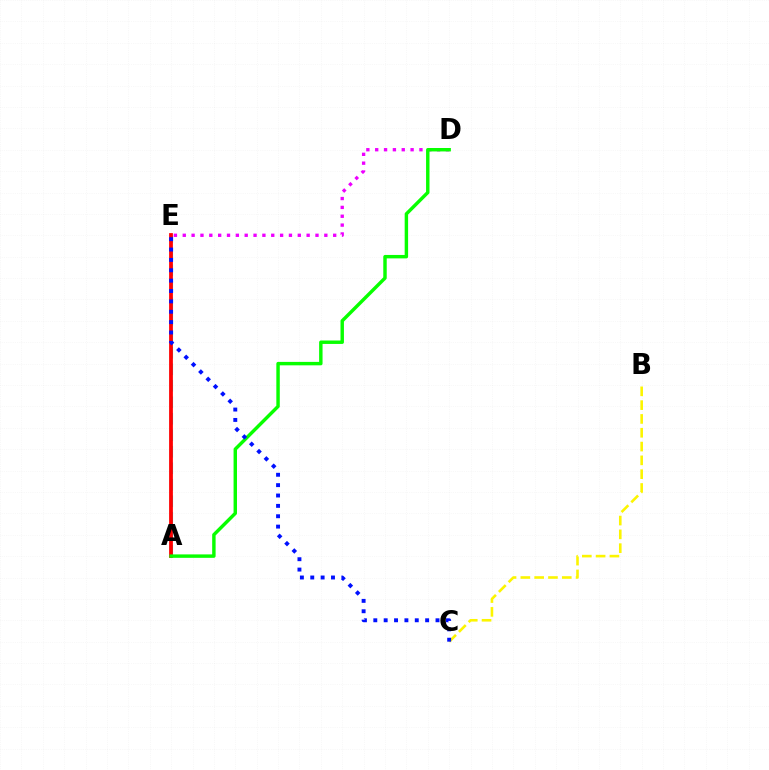{('A', 'E'): [{'color': '#00fff6', 'line_style': 'dashed', 'thickness': 2.24}, {'color': '#ff0000', 'line_style': 'solid', 'thickness': 2.72}], ('D', 'E'): [{'color': '#ee00ff', 'line_style': 'dotted', 'thickness': 2.4}], ('B', 'C'): [{'color': '#fcf500', 'line_style': 'dashed', 'thickness': 1.88}], ('A', 'D'): [{'color': '#08ff00', 'line_style': 'solid', 'thickness': 2.47}], ('C', 'E'): [{'color': '#0010ff', 'line_style': 'dotted', 'thickness': 2.82}]}